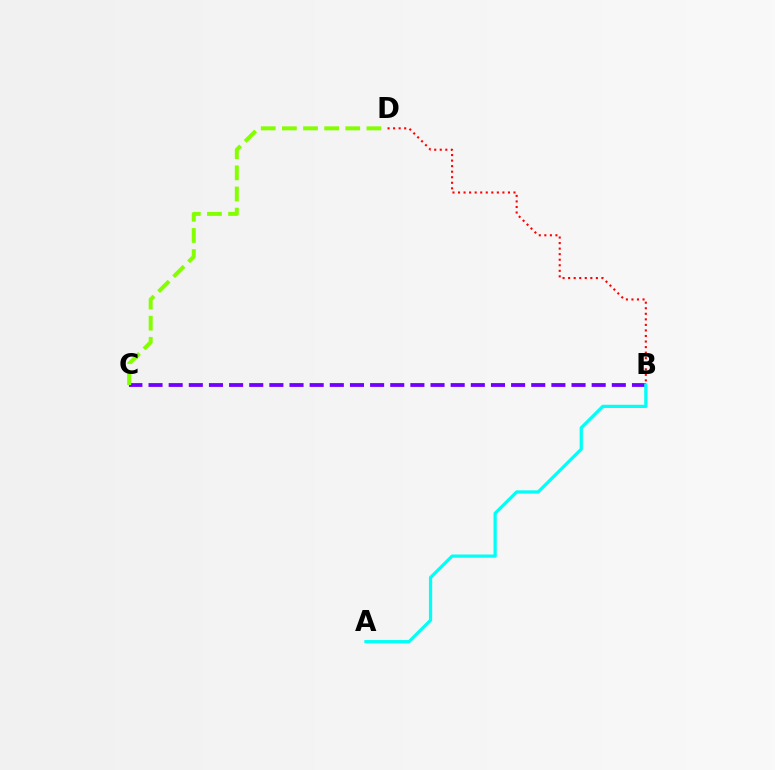{('B', 'C'): [{'color': '#7200ff', 'line_style': 'dashed', 'thickness': 2.74}], ('B', 'D'): [{'color': '#ff0000', 'line_style': 'dotted', 'thickness': 1.51}], ('A', 'B'): [{'color': '#00fff6', 'line_style': 'solid', 'thickness': 2.33}], ('C', 'D'): [{'color': '#84ff00', 'line_style': 'dashed', 'thickness': 2.87}]}